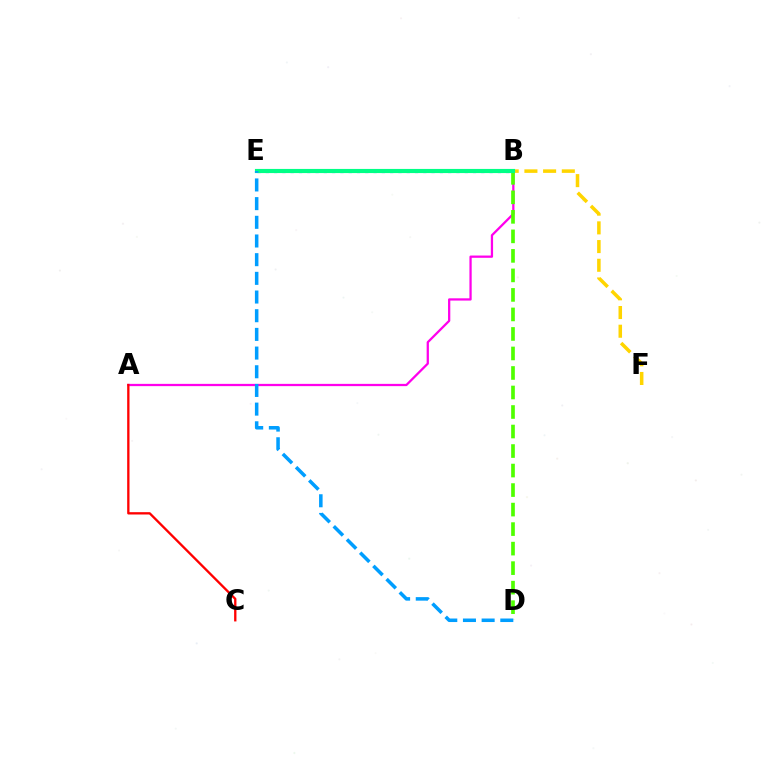{('A', 'B'): [{'color': '#ff00ed', 'line_style': 'solid', 'thickness': 1.63}], ('B', 'D'): [{'color': '#4fff00', 'line_style': 'dashed', 'thickness': 2.65}], ('A', 'C'): [{'color': '#ff0000', 'line_style': 'solid', 'thickness': 1.67}], ('B', 'F'): [{'color': '#ffd500', 'line_style': 'dashed', 'thickness': 2.54}], ('B', 'E'): [{'color': '#3700ff', 'line_style': 'dotted', 'thickness': 2.25}, {'color': '#00ff86', 'line_style': 'solid', 'thickness': 2.98}], ('D', 'E'): [{'color': '#009eff', 'line_style': 'dashed', 'thickness': 2.54}]}